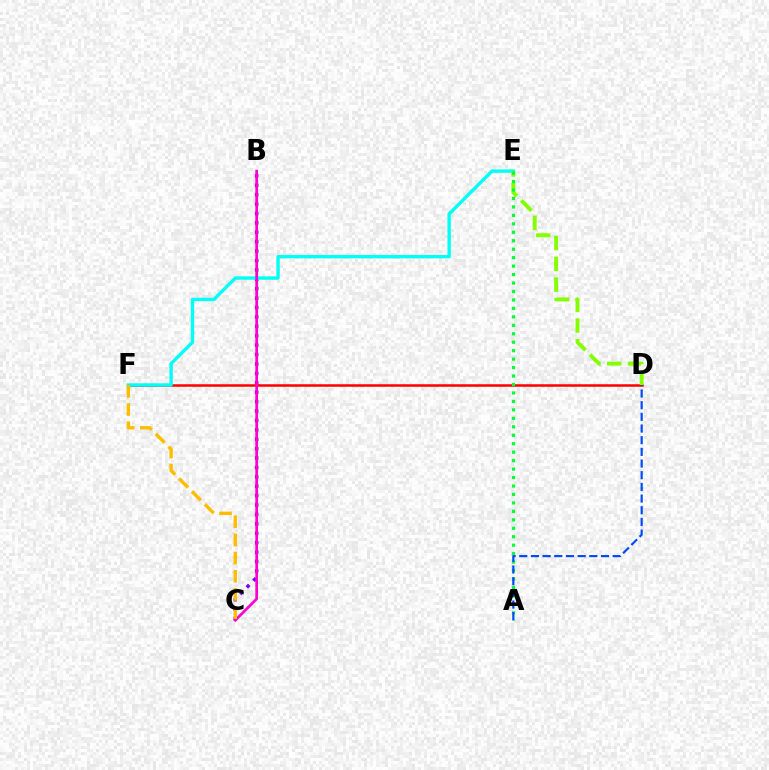{('B', 'C'): [{'color': '#7200ff', 'line_style': 'dotted', 'thickness': 2.56}, {'color': '#ff00cf', 'line_style': 'solid', 'thickness': 1.95}], ('D', 'F'): [{'color': '#ff0000', 'line_style': 'solid', 'thickness': 1.81}], ('E', 'F'): [{'color': '#00fff6', 'line_style': 'solid', 'thickness': 2.43}], ('D', 'E'): [{'color': '#84ff00', 'line_style': 'dashed', 'thickness': 2.82}], ('A', 'E'): [{'color': '#00ff39', 'line_style': 'dotted', 'thickness': 2.3}], ('C', 'F'): [{'color': '#ffbd00', 'line_style': 'dashed', 'thickness': 2.47}], ('A', 'D'): [{'color': '#004bff', 'line_style': 'dashed', 'thickness': 1.59}]}